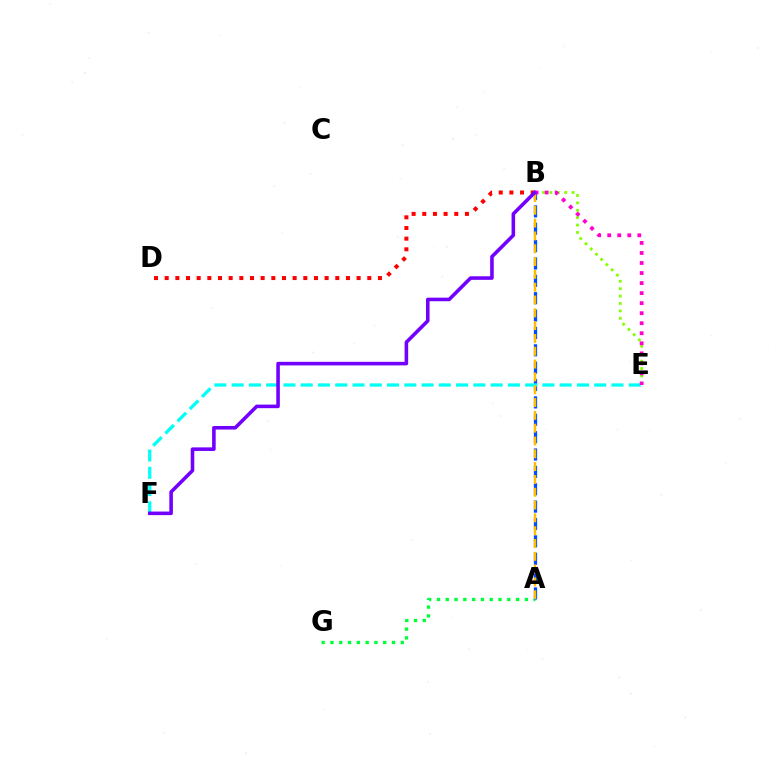{('A', 'G'): [{'color': '#00ff39', 'line_style': 'dotted', 'thickness': 2.39}], ('B', 'E'): [{'color': '#84ff00', 'line_style': 'dotted', 'thickness': 2.01}, {'color': '#ff00cf', 'line_style': 'dotted', 'thickness': 2.73}], ('B', 'D'): [{'color': '#ff0000', 'line_style': 'dotted', 'thickness': 2.9}], ('A', 'B'): [{'color': '#004bff', 'line_style': 'dashed', 'thickness': 2.36}, {'color': '#ffbd00', 'line_style': 'dashed', 'thickness': 1.74}], ('E', 'F'): [{'color': '#00fff6', 'line_style': 'dashed', 'thickness': 2.35}], ('B', 'F'): [{'color': '#7200ff', 'line_style': 'solid', 'thickness': 2.57}]}